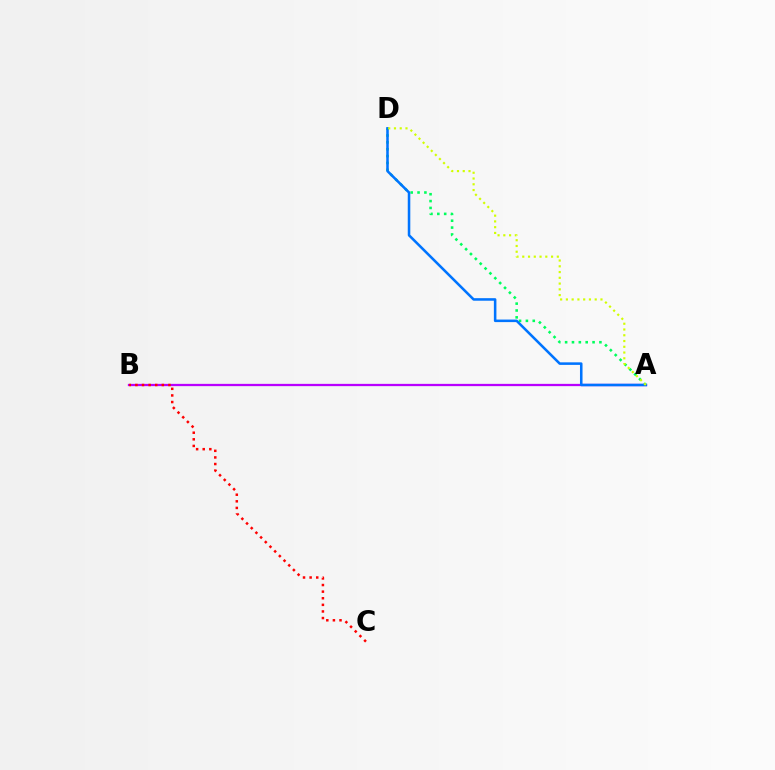{('A', 'B'): [{'color': '#b900ff', 'line_style': 'solid', 'thickness': 1.63}], ('A', 'D'): [{'color': '#00ff5c', 'line_style': 'dotted', 'thickness': 1.86}, {'color': '#0074ff', 'line_style': 'solid', 'thickness': 1.83}, {'color': '#d1ff00', 'line_style': 'dotted', 'thickness': 1.57}], ('B', 'C'): [{'color': '#ff0000', 'line_style': 'dotted', 'thickness': 1.79}]}